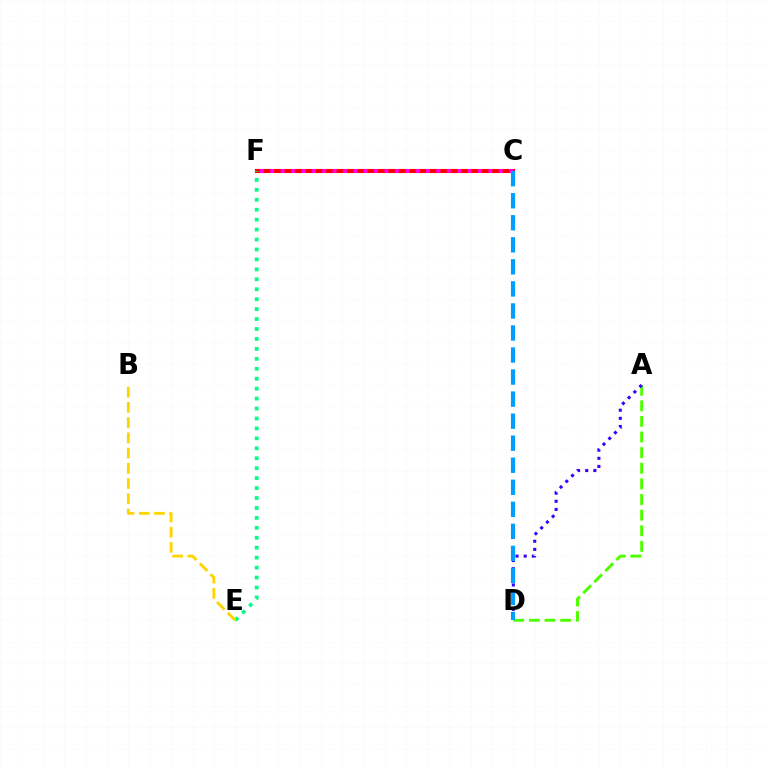{('C', 'F'): [{'color': '#ff0000', 'line_style': 'solid', 'thickness': 2.96}, {'color': '#ff00ed', 'line_style': 'dotted', 'thickness': 2.82}], ('A', 'D'): [{'color': '#4fff00', 'line_style': 'dashed', 'thickness': 2.12}, {'color': '#3700ff', 'line_style': 'dotted', 'thickness': 2.21}], ('E', 'F'): [{'color': '#00ff86', 'line_style': 'dotted', 'thickness': 2.7}], ('B', 'E'): [{'color': '#ffd500', 'line_style': 'dashed', 'thickness': 2.07}], ('C', 'D'): [{'color': '#009eff', 'line_style': 'dashed', 'thickness': 2.99}]}